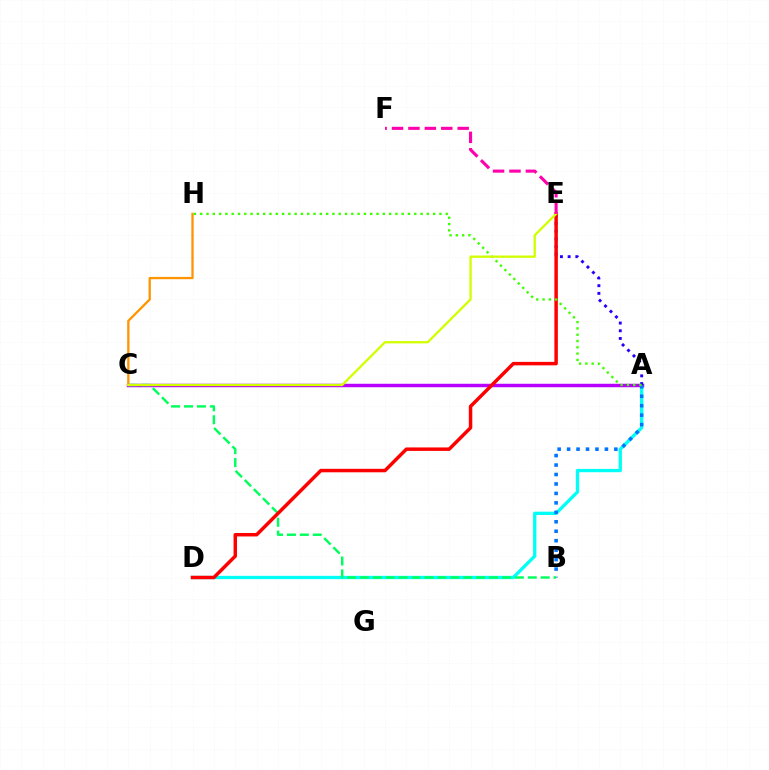{('A', 'D'): [{'color': '#00fff6', 'line_style': 'solid', 'thickness': 2.39}], ('A', 'C'): [{'color': '#b900ff', 'line_style': 'solid', 'thickness': 2.49}], ('A', 'B'): [{'color': '#0074ff', 'line_style': 'dotted', 'thickness': 2.57}], ('A', 'E'): [{'color': '#2500ff', 'line_style': 'dotted', 'thickness': 2.09}], ('C', 'H'): [{'color': '#ff9400', 'line_style': 'solid', 'thickness': 1.65}], ('B', 'C'): [{'color': '#00ff5c', 'line_style': 'dashed', 'thickness': 1.75}], ('D', 'E'): [{'color': '#ff0000', 'line_style': 'solid', 'thickness': 2.5}], ('A', 'H'): [{'color': '#3dff00', 'line_style': 'dotted', 'thickness': 1.71}], ('C', 'E'): [{'color': '#d1ff00', 'line_style': 'solid', 'thickness': 1.66}], ('E', 'F'): [{'color': '#ff00ac', 'line_style': 'dashed', 'thickness': 2.23}]}